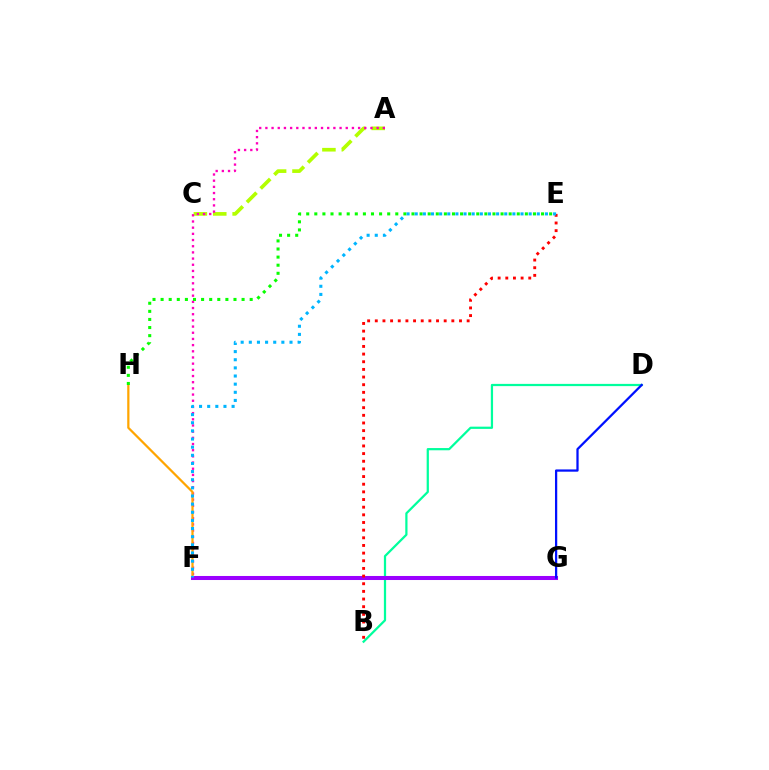{('A', 'C'): [{'color': '#b3ff00', 'line_style': 'dashed', 'thickness': 2.63}], ('A', 'F'): [{'color': '#ff00bd', 'line_style': 'dotted', 'thickness': 1.68}], ('B', 'D'): [{'color': '#00ff9d', 'line_style': 'solid', 'thickness': 1.61}], ('F', 'H'): [{'color': '#ffa500', 'line_style': 'solid', 'thickness': 1.61}], ('F', 'G'): [{'color': '#9b00ff', 'line_style': 'solid', 'thickness': 2.91}], ('B', 'E'): [{'color': '#ff0000', 'line_style': 'dotted', 'thickness': 2.08}], ('E', 'H'): [{'color': '#08ff00', 'line_style': 'dotted', 'thickness': 2.2}], ('E', 'F'): [{'color': '#00b5ff', 'line_style': 'dotted', 'thickness': 2.21}], ('D', 'G'): [{'color': '#0010ff', 'line_style': 'solid', 'thickness': 1.62}]}